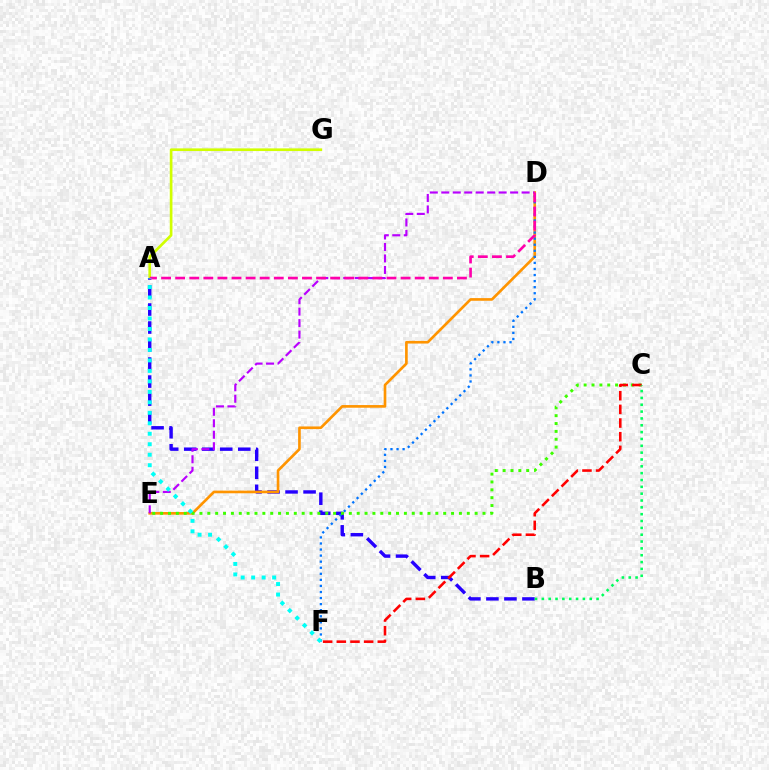{('A', 'G'): [{'color': '#d1ff00', 'line_style': 'solid', 'thickness': 1.93}], ('A', 'B'): [{'color': '#2500ff', 'line_style': 'dashed', 'thickness': 2.45}], ('D', 'E'): [{'color': '#ff9400', 'line_style': 'solid', 'thickness': 1.92}, {'color': '#b900ff', 'line_style': 'dashed', 'thickness': 1.56}], ('D', 'F'): [{'color': '#0074ff', 'line_style': 'dotted', 'thickness': 1.65}], ('C', 'E'): [{'color': '#3dff00', 'line_style': 'dotted', 'thickness': 2.14}], ('C', 'F'): [{'color': '#ff0000', 'line_style': 'dashed', 'thickness': 1.86}], ('B', 'C'): [{'color': '#00ff5c', 'line_style': 'dotted', 'thickness': 1.86}], ('A', 'D'): [{'color': '#ff00ac', 'line_style': 'dashed', 'thickness': 1.91}], ('A', 'F'): [{'color': '#00fff6', 'line_style': 'dotted', 'thickness': 2.85}]}